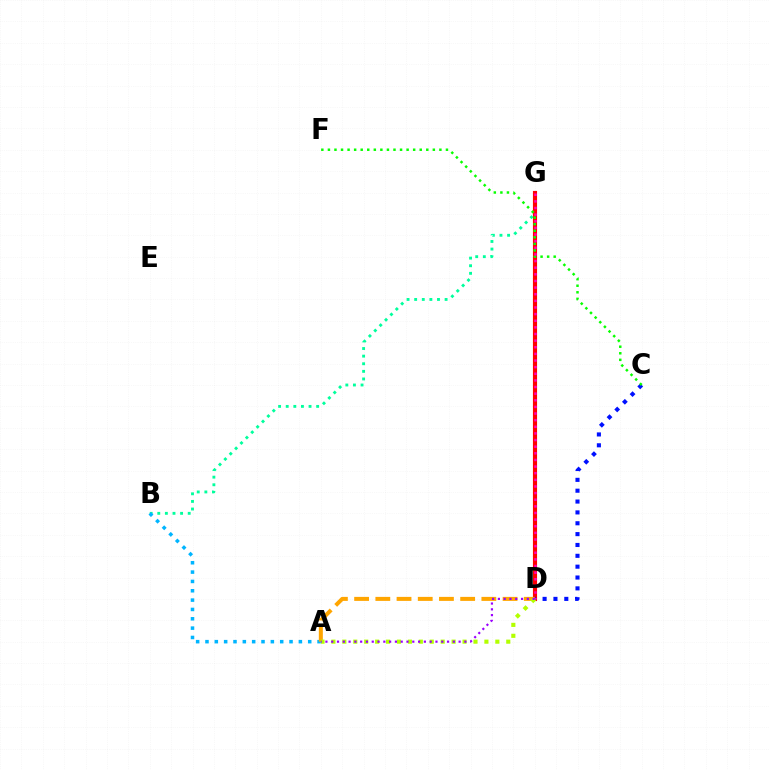{('B', 'G'): [{'color': '#00ff9d', 'line_style': 'dotted', 'thickness': 2.07}], ('A', 'B'): [{'color': '#00b5ff', 'line_style': 'dotted', 'thickness': 2.54}], ('D', 'G'): [{'color': '#ff0000', 'line_style': 'solid', 'thickness': 2.97}, {'color': '#ff00bd', 'line_style': 'dotted', 'thickness': 1.8}], ('C', 'D'): [{'color': '#0010ff', 'line_style': 'dotted', 'thickness': 2.95}], ('A', 'D'): [{'color': '#ffa500', 'line_style': 'dashed', 'thickness': 2.88}, {'color': '#b3ff00', 'line_style': 'dotted', 'thickness': 2.97}, {'color': '#9b00ff', 'line_style': 'dotted', 'thickness': 1.57}], ('C', 'F'): [{'color': '#08ff00', 'line_style': 'dotted', 'thickness': 1.78}]}